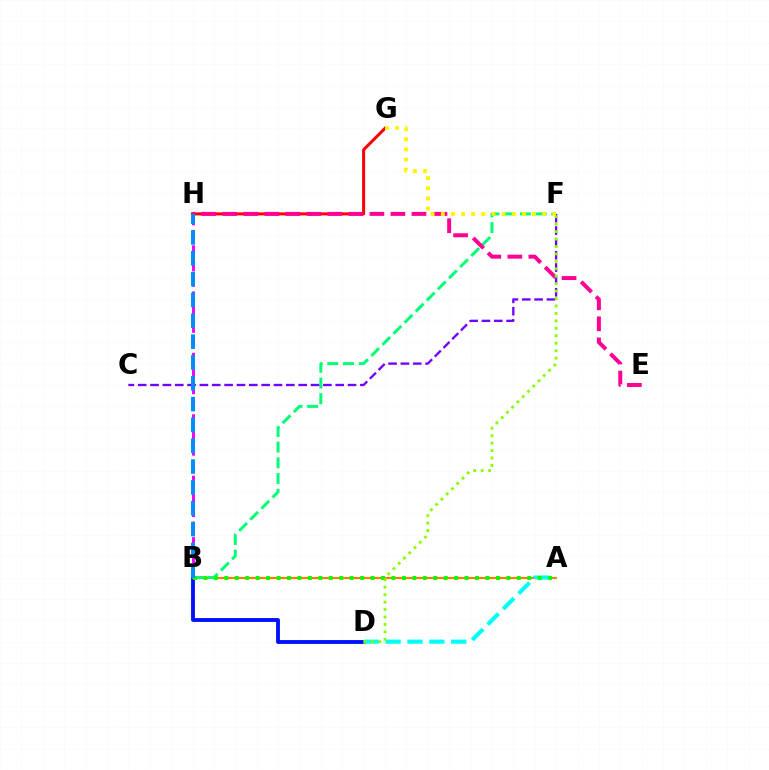{('B', 'D'): [{'color': '#0010ff', 'line_style': 'solid', 'thickness': 2.77}], ('A', 'B'): [{'color': '#ff7c00', 'line_style': 'solid', 'thickness': 1.52}, {'color': '#08ff00', 'line_style': 'dotted', 'thickness': 2.84}], ('B', 'F'): [{'color': '#00ff74', 'line_style': 'dashed', 'thickness': 2.13}], ('B', 'H'): [{'color': '#ee00ff', 'line_style': 'dashed', 'thickness': 2.09}, {'color': '#008cff', 'line_style': 'dashed', 'thickness': 2.83}], ('A', 'D'): [{'color': '#00fff6', 'line_style': 'dashed', 'thickness': 2.97}], ('G', 'H'): [{'color': '#ff0000', 'line_style': 'solid', 'thickness': 2.18}], ('E', 'H'): [{'color': '#ff0094', 'line_style': 'dashed', 'thickness': 2.86}], ('C', 'F'): [{'color': '#7200ff', 'line_style': 'dashed', 'thickness': 1.68}], ('D', 'F'): [{'color': '#84ff00', 'line_style': 'dotted', 'thickness': 2.02}], ('F', 'G'): [{'color': '#fcf500', 'line_style': 'dotted', 'thickness': 2.75}]}